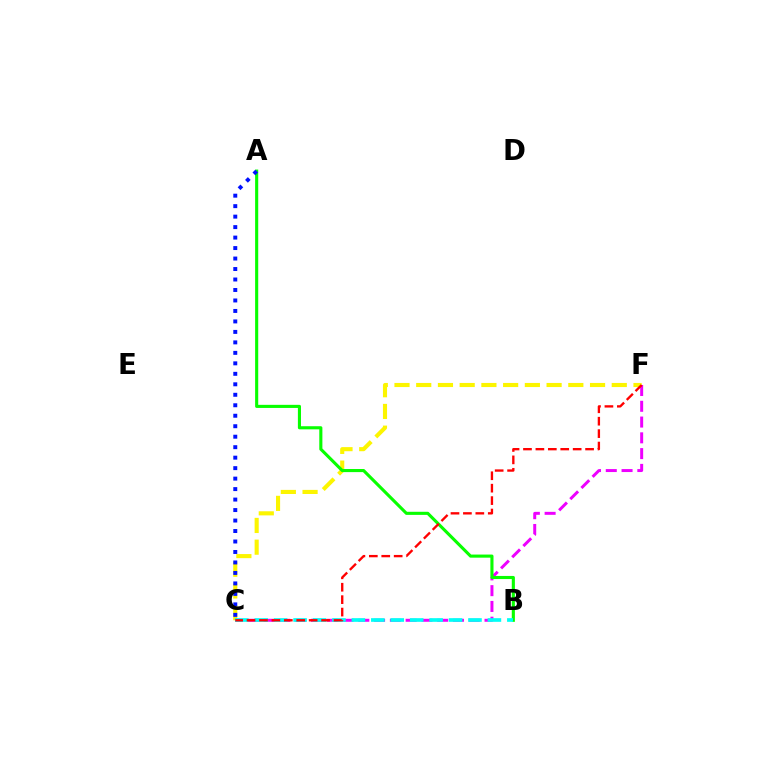{('C', 'F'): [{'color': '#fcf500', 'line_style': 'dashed', 'thickness': 2.95}, {'color': '#ee00ff', 'line_style': 'dashed', 'thickness': 2.14}, {'color': '#ff0000', 'line_style': 'dashed', 'thickness': 1.69}], ('A', 'B'): [{'color': '#08ff00', 'line_style': 'solid', 'thickness': 2.24}], ('A', 'C'): [{'color': '#0010ff', 'line_style': 'dotted', 'thickness': 2.85}], ('B', 'C'): [{'color': '#00fff6', 'line_style': 'dashed', 'thickness': 2.64}]}